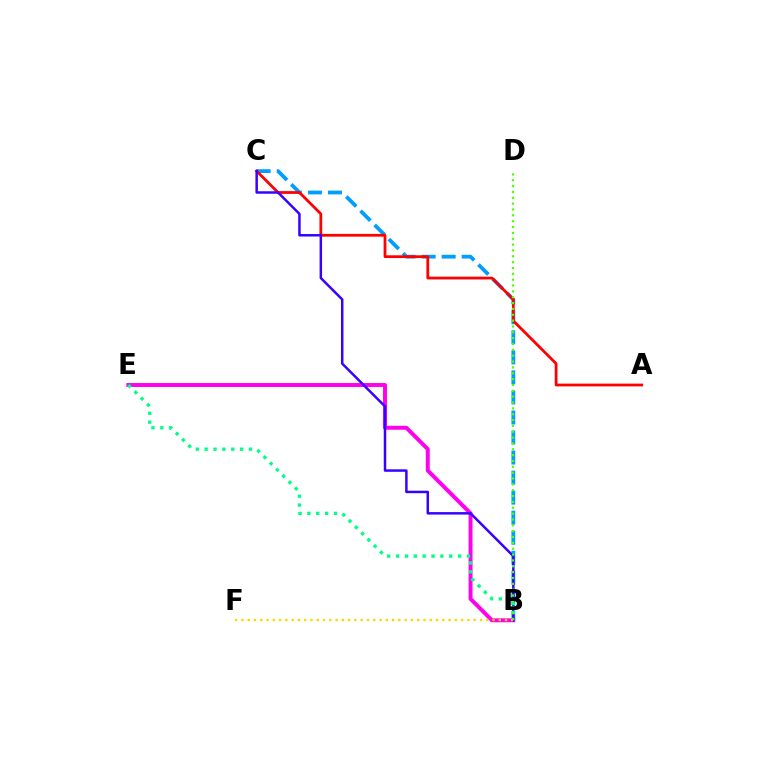{('B', 'E'): [{'color': '#ff00ed', 'line_style': 'solid', 'thickness': 2.84}, {'color': '#00ff86', 'line_style': 'dotted', 'thickness': 2.41}], ('B', 'C'): [{'color': '#009eff', 'line_style': 'dashed', 'thickness': 2.72}, {'color': '#3700ff', 'line_style': 'solid', 'thickness': 1.79}], ('A', 'C'): [{'color': '#ff0000', 'line_style': 'solid', 'thickness': 2.0}], ('B', 'F'): [{'color': '#ffd500', 'line_style': 'dotted', 'thickness': 1.71}], ('B', 'D'): [{'color': '#4fff00', 'line_style': 'dotted', 'thickness': 1.59}]}